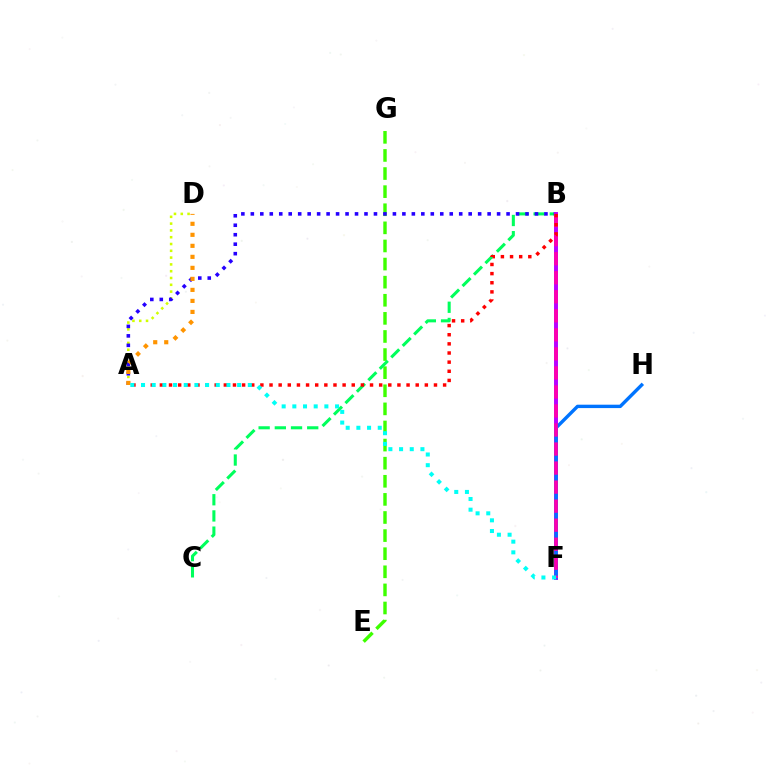{('A', 'D'): [{'color': '#d1ff00', 'line_style': 'dotted', 'thickness': 1.85}, {'color': '#ff9400', 'line_style': 'dotted', 'thickness': 2.99}], ('E', 'G'): [{'color': '#3dff00', 'line_style': 'dashed', 'thickness': 2.46}], ('B', 'C'): [{'color': '#00ff5c', 'line_style': 'dashed', 'thickness': 2.2}], ('A', 'B'): [{'color': '#2500ff', 'line_style': 'dotted', 'thickness': 2.57}, {'color': '#ff0000', 'line_style': 'dotted', 'thickness': 2.48}], ('B', 'F'): [{'color': '#b900ff', 'line_style': 'solid', 'thickness': 2.84}, {'color': '#ff00ac', 'line_style': 'dashed', 'thickness': 2.59}], ('F', 'H'): [{'color': '#0074ff', 'line_style': 'solid', 'thickness': 2.44}], ('A', 'F'): [{'color': '#00fff6', 'line_style': 'dotted', 'thickness': 2.9}]}